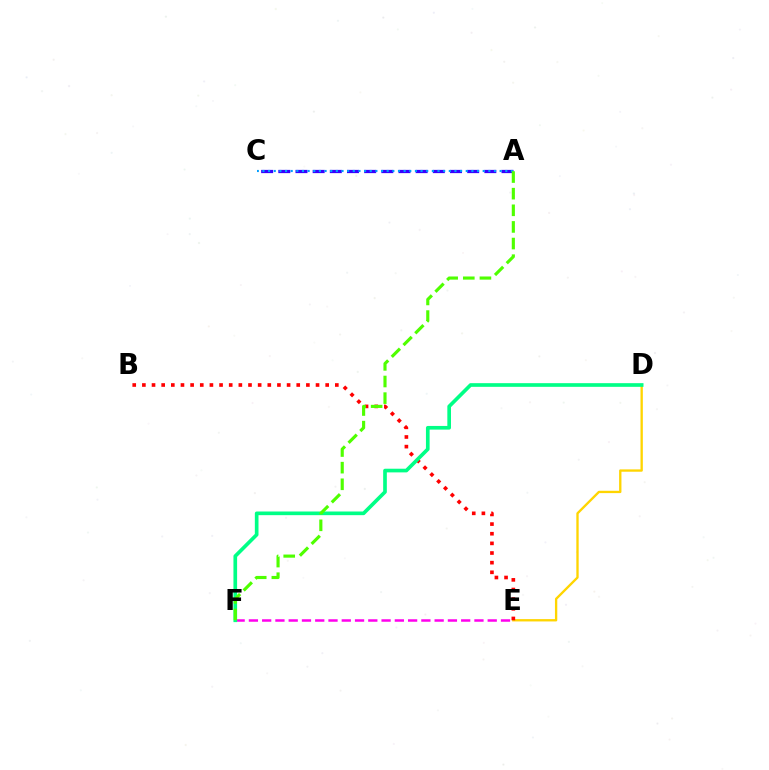{('D', 'E'): [{'color': '#ffd500', 'line_style': 'solid', 'thickness': 1.68}], ('E', 'F'): [{'color': '#ff00ed', 'line_style': 'dashed', 'thickness': 1.8}], ('A', 'C'): [{'color': '#3700ff', 'line_style': 'dashed', 'thickness': 2.33}, {'color': '#009eff', 'line_style': 'dotted', 'thickness': 1.53}], ('B', 'E'): [{'color': '#ff0000', 'line_style': 'dotted', 'thickness': 2.62}], ('D', 'F'): [{'color': '#00ff86', 'line_style': 'solid', 'thickness': 2.64}], ('A', 'F'): [{'color': '#4fff00', 'line_style': 'dashed', 'thickness': 2.26}]}